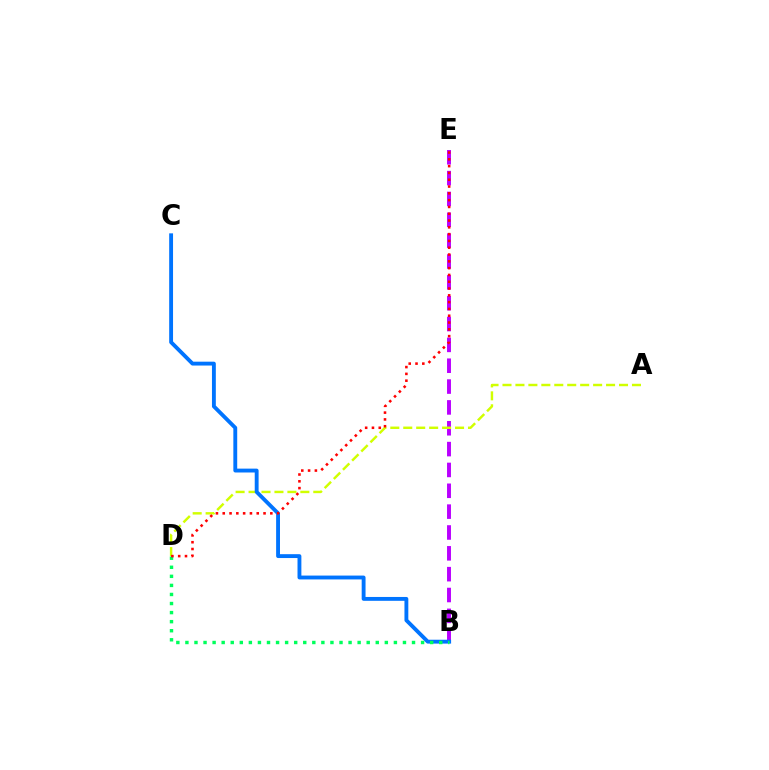{('B', 'E'): [{'color': '#b900ff', 'line_style': 'dashed', 'thickness': 2.83}], ('A', 'D'): [{'color': '#d1ff00', 'line_style': 'dashed', 'thickness': 1.76}], ('B', 'C'): [{'color': '#0074ff', 'line_style': 'solid', 'thickness': 2.78}], ('B', 'D'): [{'color': '#00ff5c', 'line_style': 'dotted', 'thickness': 2.46}], ('D', 'E'): [{'color': '#ff0000', 'line_style': 'dotted', 'thickness': 1.85}]}